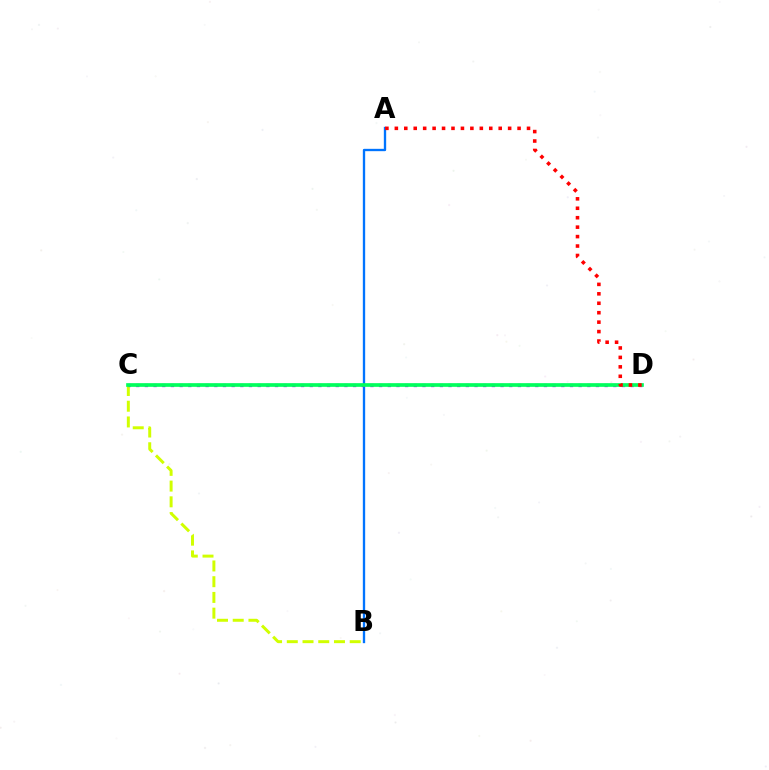{('A', 'B'): [{'color': '#0074ff', 'line_style': 'solid', 'thickness': 1.68}], ('B', 'C'): [{'color': '#d1ff00', 'line_style': 'dashed', 'thickness': 2.14}], ('C', 'D'): [{'color': '#b900ff', 'line_style': 'dotted', 'thickness': 2.36}, {'color': '#00ff5c', 'line_style': 'solid', 'thickness': 2.65}], ('A', 'D'): [{'color': '#ff0000', 'line_style': 'dotted', 'thickness': 2.57}]}